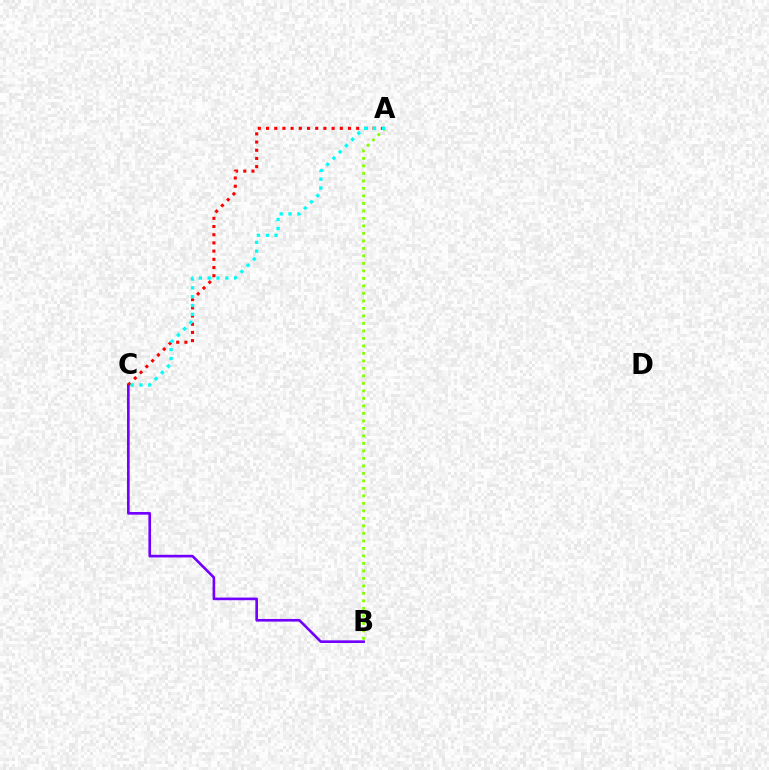{('B', 'C'): [{'color': '#7200ff', 'line_style': 'solid', 'thickness': 1.9}], ('A', 'C'): [{'color': '#ff0000', 'line_style': 'dotted', 'thickness': 2.23}, {'color': '#00fff6', 'line_style': 'dotted', 'thickness': 2.4}], ('A', 'B'): [{'color': '#84ff00', 'line_style': 'dotted', 'thickness': 2.04}]}